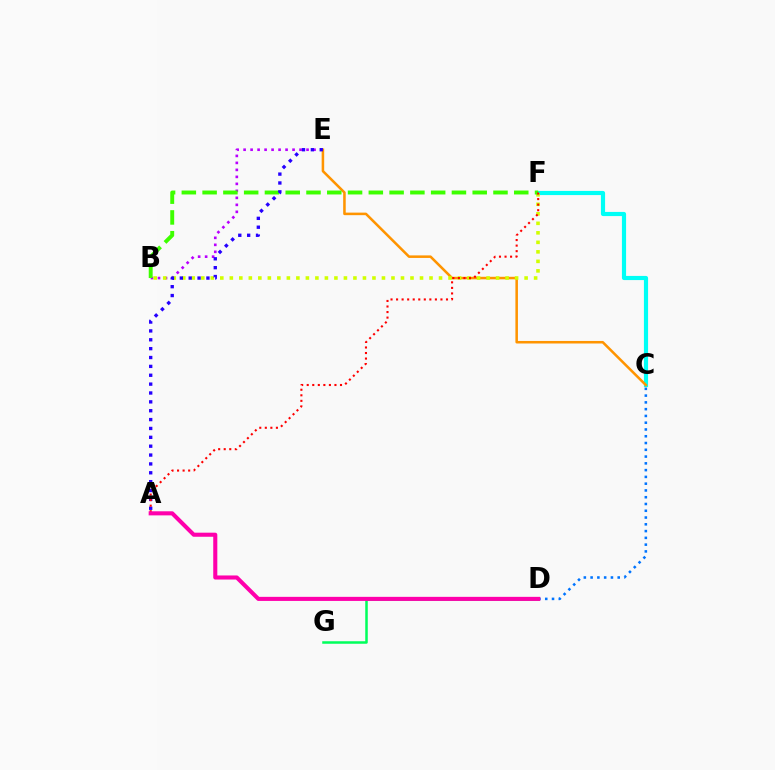{('B', 'E'): [{'color': '#b900ff', 'line_style': 'dotted', 'thickness': 1.9}], ('C', 'F'): [{'color': '#00fff6', 'line_style': 'solid', 'thickness': 2.99}], ('C', 'E'): [{'color': '#ff9400', 'line_style': 'solid', 'thickness': 1.83}], ('B', 'F'): [{'color': '#d1ff00', 'line_style': 'dotted', 'thickness': 2.58}, {'color': '#3dff00', 'line_style': 'dashed', 'thickness': 2.82}], ('C', 'D'): [{'color': '#0074ff', 'line_style': 'dotted', 'thickness': 1.84}], ('A', 'E'): [{'color': '#2500ff', 'line_style': 'dotted', 'thickness': 2.41}], ('D', 'G'): [{'color': '#00ff5c', 'line_style': 'solid', 'thickness': 1.81}], ('A', 'F'): [{'color': '#ff0000', 'line_style': 'dotted', 'thickness': 1.51}], ('A', 'D'): [{'color': '#ff00ac', 'line_style': 'solid', 'thickness': 2.94}]}